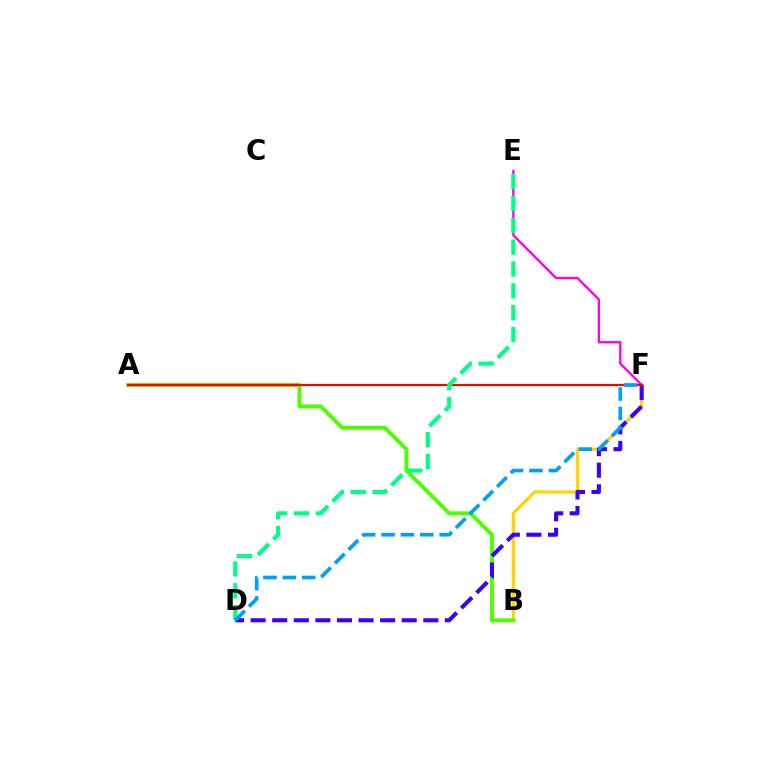{('B', 'F'): [{'color': '#ffd500', 'line_style': 'solid', 'thickness': 2.31}], ('A', 'B'): [{'color': '#4fff00', 'line_style': 'solid', 'thickness': 2.83}], ('D', 'F'): [{'color': '#3700ff', 'line_style': 'dashed', 'thickness': 2.93}, {'color': '#009eff', 'line_style': 'dashed', 'thickness': 2.63}], ('E', 'F'): [{'color': '#ff00ed', 'line_style': 'solid', 'thickness': 1.68}], ('A', 'F'): [{'color': '#ff0000', 'line_style': 'solid', 'thickness': 1.54}], ('D', 'E'): [{'color': '#00ff86', 'line_style': 'dashed', 'thickness': 2.97}]}